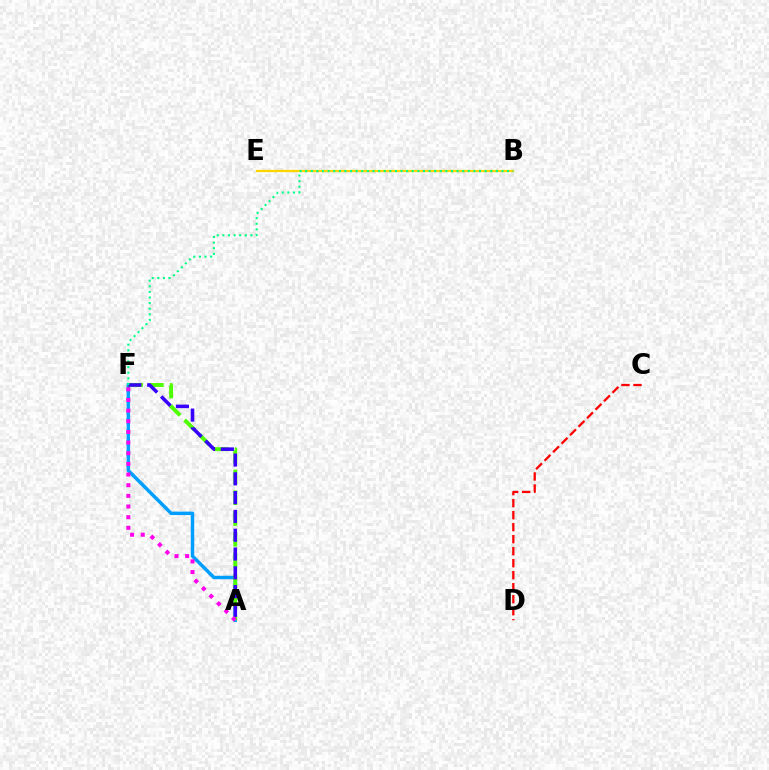{('A', 'F'): [{'color': '#009eff', 'line_style': 'solid', 'thickness': 2.5}, {'color': '#4fff00', 'line_style': 'dashed', 'thickness': 2.83}, {'color': '#3700ff', 'line_style': 'dashed', 'thickness': 2.55}, {'color': '#ff00ed', 'line_style': 'dotted', 'thickness': 2.89}], ('B', 'E'): [{'color': '#ffd500', 'line_style': 'solid', 'thickness': 1.63}], ('C', 'D'): [{'color': '#ff0000', 'line_style': 'dashed', 'thickness': 1.63}], ('B', 'F'): [{'color': '#00ff86', 'line_style': 'dotted', 'thickness': 1.52}]}